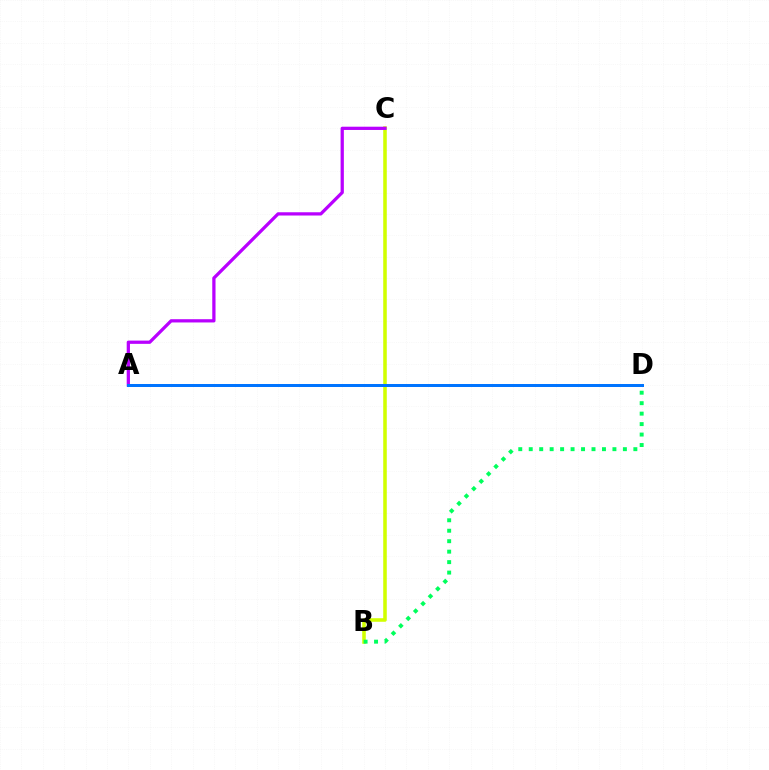{('B', 'C'): [{'color': '#d1ff00', 'line_style': 'solid', 'thickness': 2.56}], ('A', 'C'): [{'color': '#b900ff', 'line_style': 'solid', 'thickness': 2.34}], ('A', 'D'): [{'color': '#ff0000', 'line_style': 'solid', 'thickness': 2.06}, {'color': '#0074ff', 'line_style': 'solid', 'thickness': 2.16}], ('B', 'D'): [{'color': '#00ff5c', 'line_style': 'dotted', 'thickness': 2.84}]}